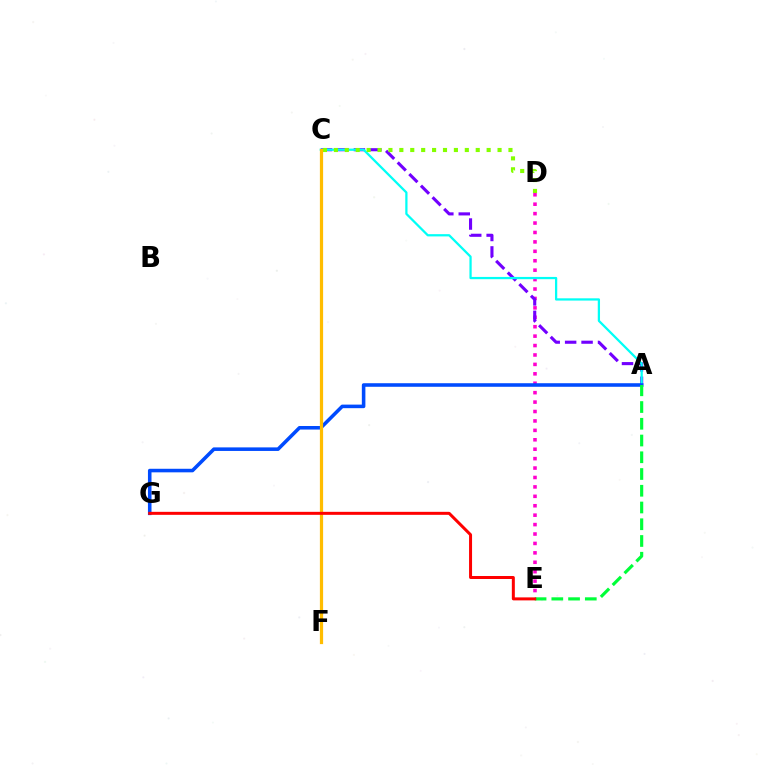{('D', 'E'): [{'color': '#ff00cf', 'line_style': 'dotted', 'thickness': 2.56}], ('A', 'C'): [{'color': '#7200ff', 'line_style': 'dashed', 'thickness': 2.23}, {'color': '#00fff6', 'line_style': 'solid', 'thickness': 1.62}], ('A', 'G'): [{'color': '#004bff', 'line_style': 'solid', 'thickness': 2.56}], ('C', 'D'): [{'color': '#84ff00', 'line_style': 'dotted', 'thickness': 2.96}], ('C', 'F'): [{'color': '#ffbd00', 'line_style': 'solid', 'thickness': 2.32}], ('A', 'E'): [{'color': '#00ff39', 'line_style': 'dashed', 'thickness': 2.27}], ('E', 'G'): [{'color': '#ff0000', 'line_style': 'solid', 'thickness': 2.16}]}